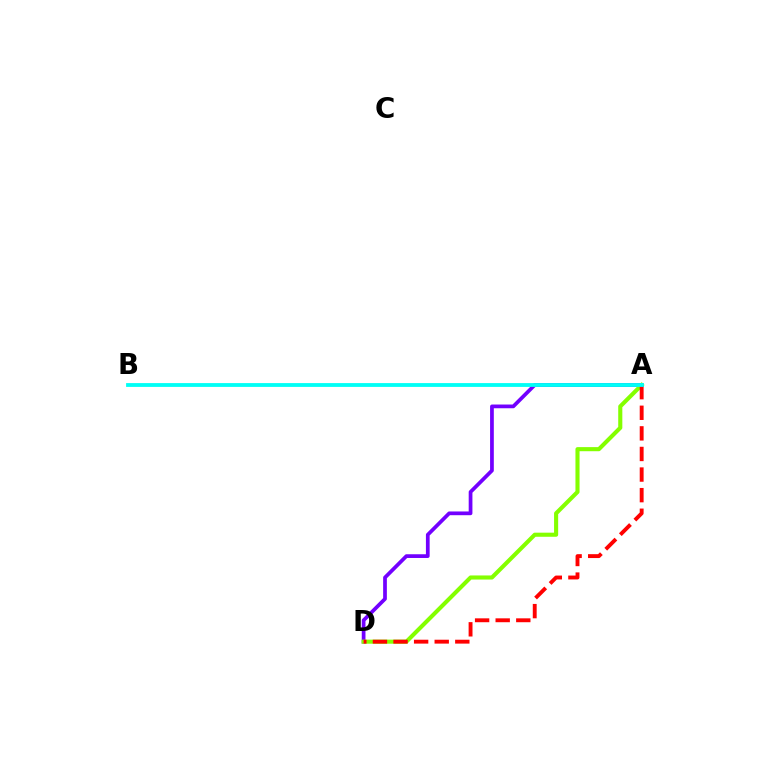{('A', 'D'): [{'color': '#7200ff', 'line_style': 'solid', 'thickness': 2.69}, {'color': '#84ff00', 'line_style': 'solid', 'thickness': 2.95}, {'color': '#ff0000', 'line_style': 'dashed', 'thickness': 2.8}], ('A', 'B'): [{'color': '#00fff6', 'line_style': 'solid', 'thickness': 2.75}]}